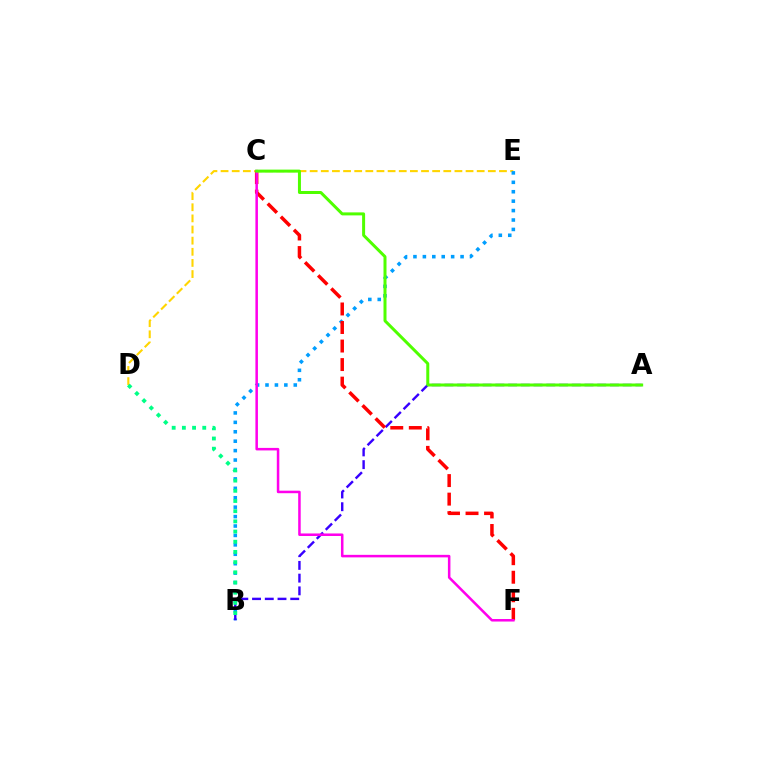{('D', 'E'): [{'color': '#ffd500', 'line_style': 'dashed', 'thickness': 1.51}], ('B', 'E'): [{'color': '#009eff', 'line_style': 'dotted', 'thickness': 2.56}], ('A', 'B'): [{'color': '#3700ff', 'line_style': 'dashed', 'thickness': 1.73}], ('B', 'D'): [{'color': '#00ff86', 'line_style': 'dotted', 'thickness': 2.77}], ('C', 'F'): [{'color': '#ff0000', 'line_style': 'dashed', 'thickness': 2.52}, {'color': '#ff00ed', 'line_style': 'solid', 'thickness': 1.82}], ('A', 'C'): [{'color': '#4fff00', 'line_style': 'solid', 'thickness': 2.16}]}